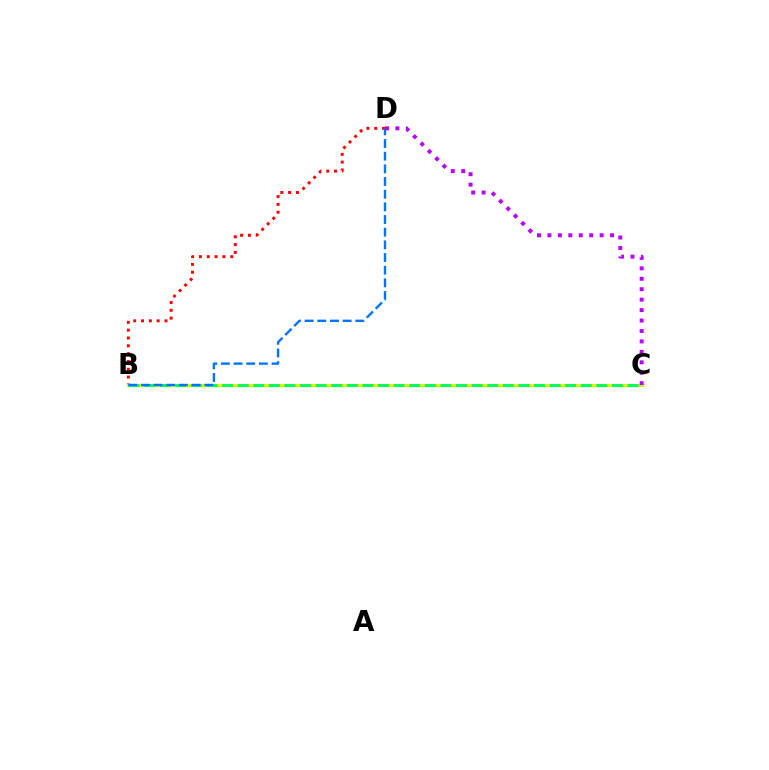{('B', 'D'): [{'color': '#ff0000', 'line_style': 'dotted', 'thickness': 2.13}, {'color': '#0074ff', 'line_style': 'dashed', 'thickness': 1.72}], ('B', 'C'): [{'color': '#d1ff00', 'line_style': 'solid', 'thickness': 2.27}, {'color': '#00ff5c', 'line_style': 'dashed', 'thickness': 2.12}], ('C', 'D'): [{'color': '#b900ff', 'line_style': 'dotted', 'thickness': 2.84}]}